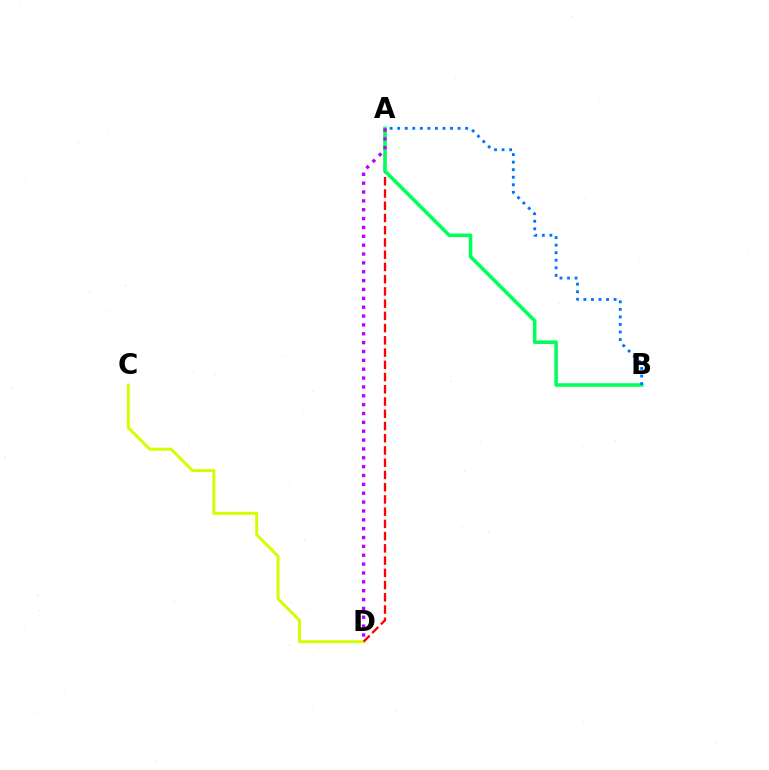{('C', 'D'): [{'color': '#d1ff00', 'line_style': 'solid', 'thickness': 2.11}], ('A', 'D'): [{'color': '#ff0000', 'line_style': 'dashed', 'thickness': 1.66}, {'color': '#b900ff', 'line_style': 'dotted', 'thickness': 2.41}], ('A', 'B'): [{'color': '#00ff5c', 'line_style': 'solid', 'thickness': 2.55}, {'color': '#0074ff', 'line_style': 'dotted', 'thickness': 2.05}]}